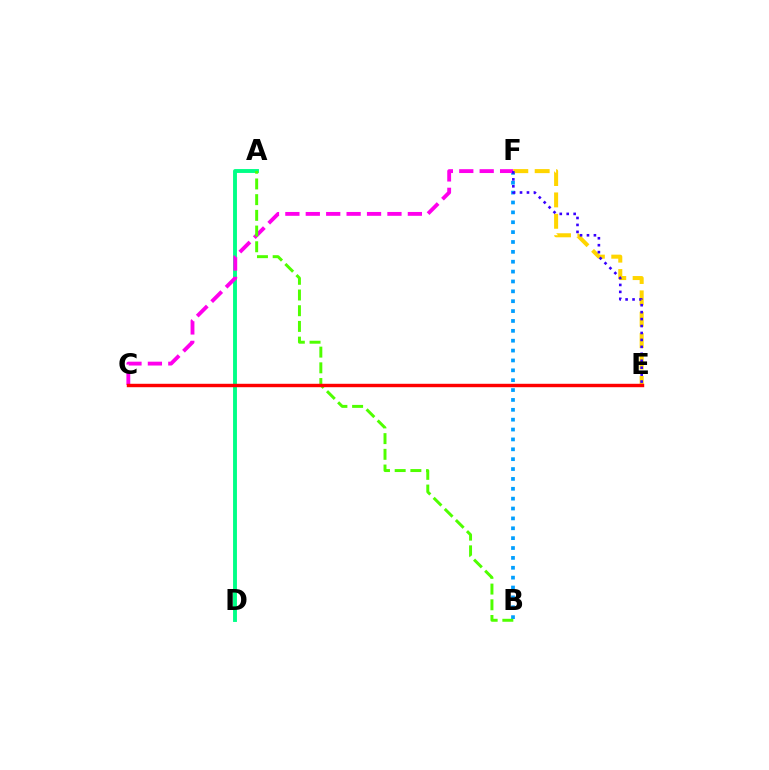{('A', 'D'): [{'color': '#00ff86', 'line_style': 'solid', 'thickness': 2.79}], ('B', 'F'): [{'color': '#009eff', 'line_style': 'dotted', 'thickness': 2.68}], ('C', 'F'): [{'color': '#ff00ed', 'line_style': 'dashed', 'thickness': 2.77}], ('A', 'B'): [{'color': '#4fff00', 'line_style': 'dashed', 'thickness': 2.13}], ('E', 'F'): [{'color': '#ffd500', 'line_style': 'dashed', 'thickness': 2.9}, {'color': '#3700ff', 'line_style': 'dotted', 'thickness': 1.89}], ('C', 'E'): [{'color': '#ff0000', 'line_style': 'solid', 'thickness': 2.46}]}